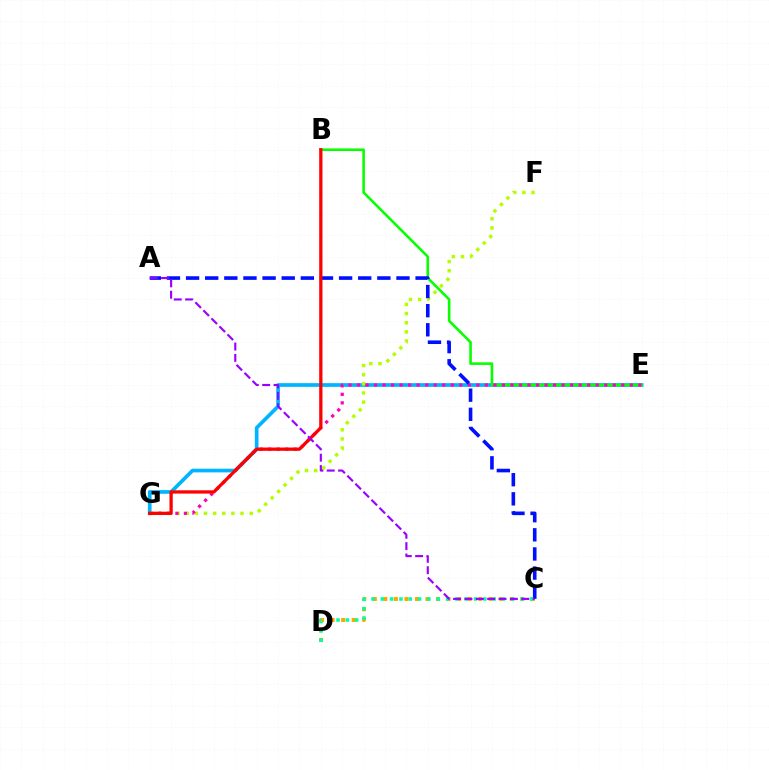{('C', 'D'): [{'color': '#ffa500', 'line_style': 'dotted', 'thickness': 2.86}, {'color': '#00ff9d', 'line_style': 'dotted', 'thickness': 2.53}], ('E', 'G'): [{'color': '#00b5ff', 'line_style': 'solid', 'thickness': 2.65}, {'color': '#ff00bd', 'line_style': 'dotted', 'thickness': 2.32}], ('F', 'G'): [{'color': '#b3ff00', 'line_style': 'dotted', 'thickness': 2.48}], ('B', 'E'): [{'color': '#08ff00', 'line_style': 'solid', 'thickness': 1.87}], ('A', 'C'): [{'color': '#0010ff', 'line_style': 'dashed', 'thickness': 2.6}, {'color': '#9b00ff', 'line_style': 'dashed', 'thickness': 1.54}], ('B', 'G'): [{'color': '#ff0000', 'line_style': 'solid', 'thickness': 2.36}]}